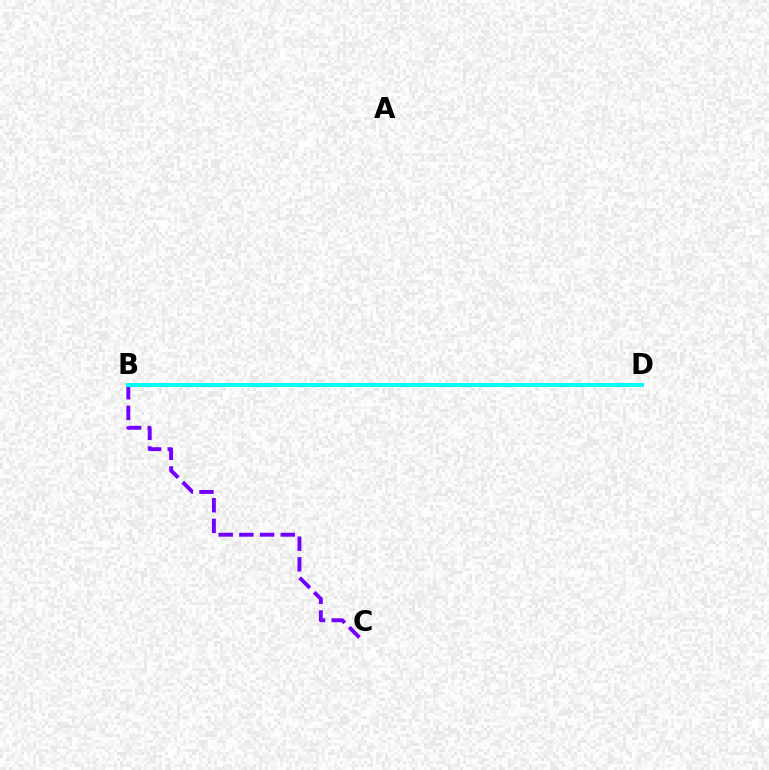{('B', 'D'): [{'color': '#ff0000', 'line_style': 'solid', 'thickness': 1.77}, {'color': '#84ff00', 'line_style': 'solid', 'thickness': 1.83}, {'color': '#00fff6', 'line_style': 'solid', 'thickness': 2.84}], ('B', 'C'): [{'color': '#7200ff', 'line_style': 'dashed', 'thickness': 2.81}]}